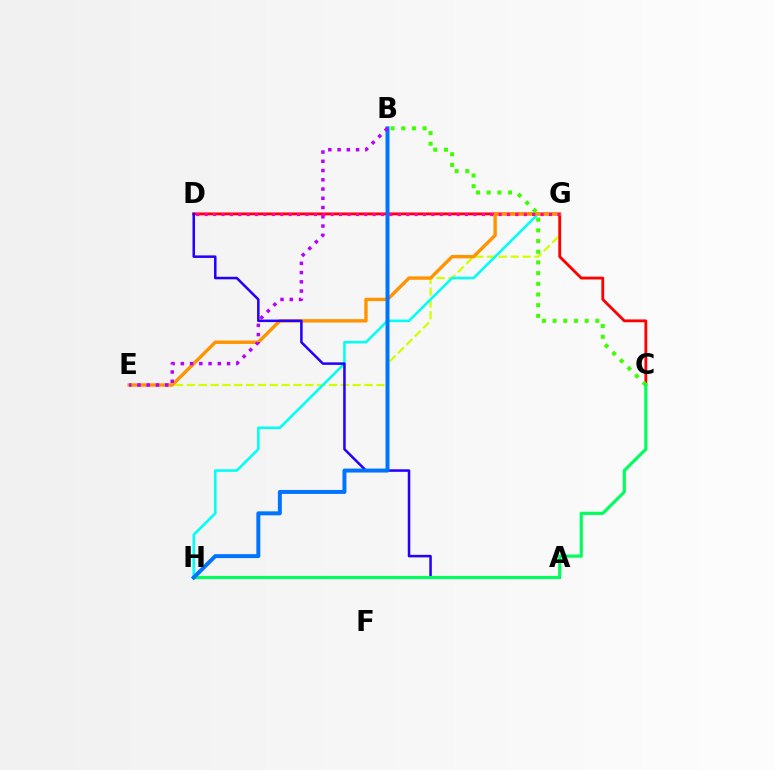{('E', 'G'): [{'color': '#d1ff00', 'line_style': 'dashed', 'thickness': 1.61}, {'color': '#ff9400', 'line_style': 'solid', 'thickness': 2.44}], ('C', 'D'): [{'color': '#ff0000', 'line_style': 'solid', 'thickness': 2.04}], ('G', 'H'): [{'color': '#00fff6', 'line_style': 'solid', 'thickness': 1.85}], ('B', 'C'): [{'color': '#3dff00', 'line_style': 'dotted', 'thickness': 2.9}], ('A', 'D'): [{'color': '#2500ff', 'line_style': 'solid', 'thickness': 1.82}], ('C', 'H'): [{'color': '#00ff5c', 'line_style': 'solid', 'thickness': 2.28}], ('B', 'H'): [{'color': '#0074ff', 'line_style': 'solid', 'thickness': 2.86}], ('B', 'E'): [{'color': '#b900ff', 'line_style': 'dotted', 'thickness': 2.51}], ('D', 'G'): [{'color': '#ff00ac', 'line_style': 'dotted', 'thickness': 2.28}]}